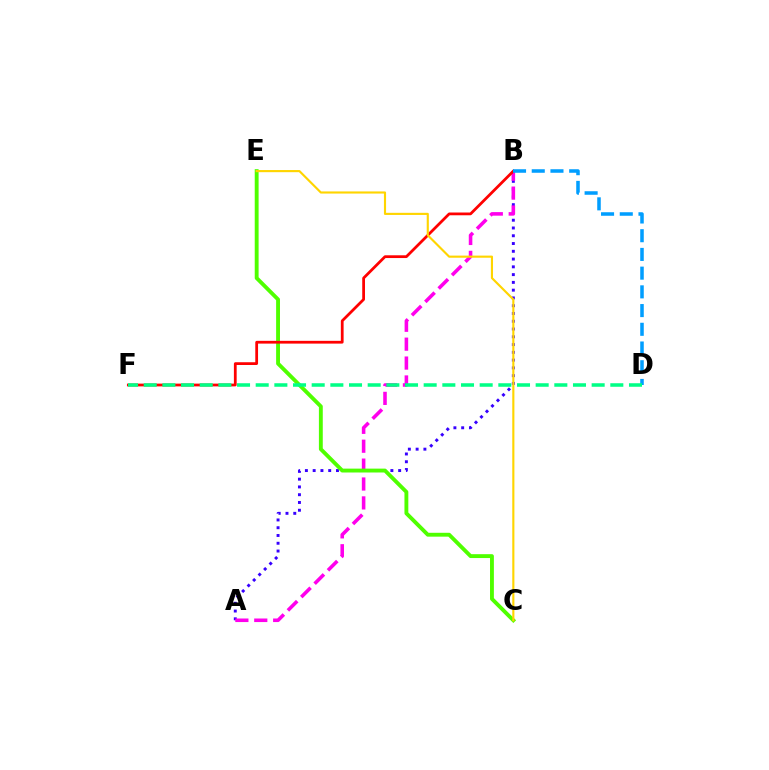{('A', 'B'): [{'color': '#3700ff', 'line_style': 'dotted', 'thickness': 2.11}, {'color': '#ff00ed', 'line_style': 'dashed', 'thickness': 2.57}], ('C', 'E'): [{'color': '#4fff00', 'line_style': 'solid', 'thickness': 2.79}, {'color': '#ffd500', 'line_style': 'solid', 'thickness': 1.54}], ('B', 'F'): [{'color': '#ff0000', 'line_style': 'solid', 'thickness': 1.99}], ('B', 'D'): [{'color': '#009eff', 'line_style': 'dashed', 'thickness': 2.54}], ('D', 'F'): [{'color': '#00ff86', 'line_style': 'dashed', 'thickness': 2.54}]}